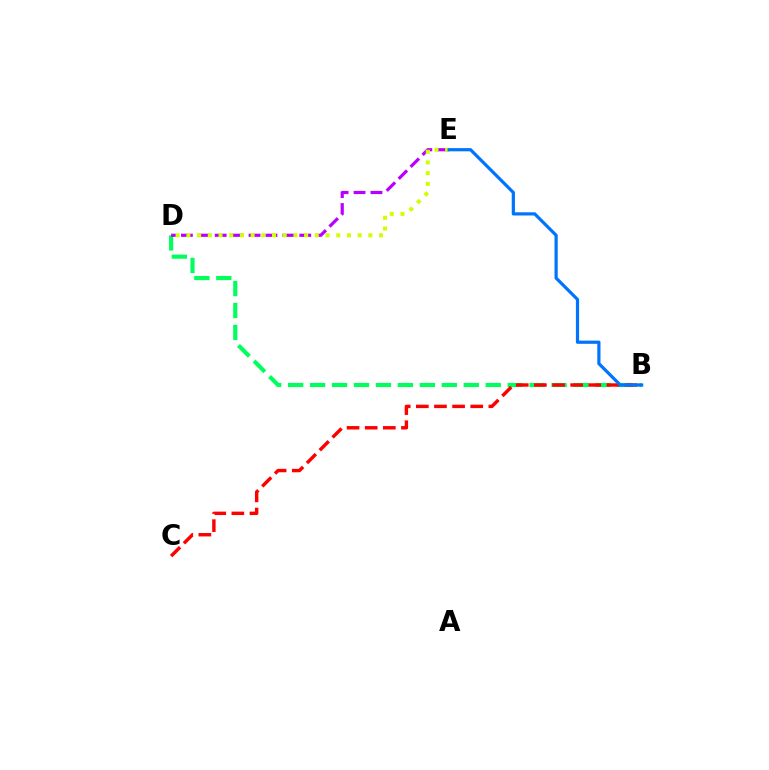{('B', 'D'): [{'color': '#00ff5c', 'line_style': 'dashed', 'thickness': 2.98}], ('D', 'E'): [{'color': '#b900ff', 'line_style': 'dashed', 'thickness': 2.3}, {'color': '#d1ff00', 'line_style': 'dotted', 'thickness': 2.91}], ('B', 'C'): [{'color': '#ff0000', 'line_style': 'dashed', 'thickness': 2.46}], ('B', 'E'): [{'color': '#0074ff', 'line_style': 'solid', 'thickness': 2.31}]}